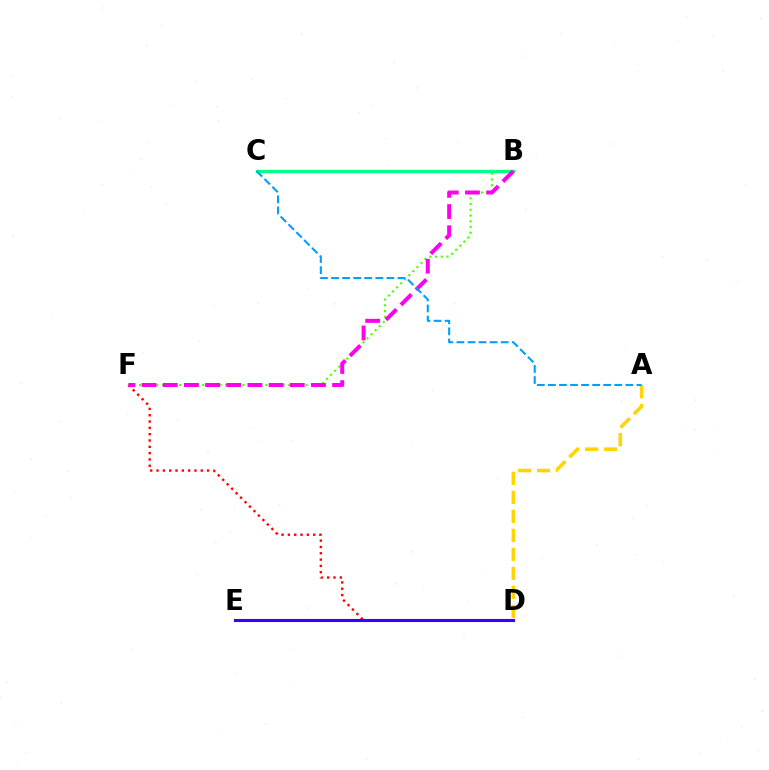{('D', 'F'): [{'color': '#ff0000', 'line_style': 'dotted', 'thickness': 1.72}], ('B', 'F'): [{'color': '#4fff00', 'line_style': 'dotted', 'thickness': 1.56}, {'color': '#ff00ed', 'line_style': 'dashed', 'thickness': 2.88}], ('A', 'D'): [{'color': '#ffd500', 'line_style': 'dashed', 'thickness': 2.58}], ('B', 'C'): [{'color': '#00ff86', 'line_style': 'solid', 'thickness': 2.41}], ('A', 'C'): [{'color': '#009eff', 'line_style': 'dashed', 'thickness': 1.5}], ('D', 'E'): [{'color': '#3700ff', 'line_style': 'solid', 'thickness': 2.22}]}